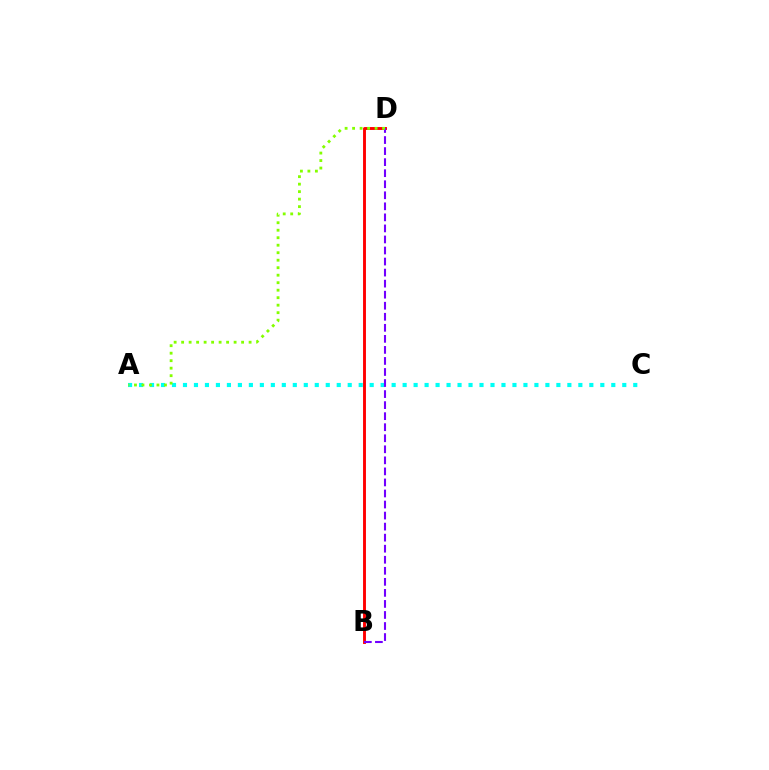{('B', 'D'): [{'color': '#ff0000', 'line_style': 'solid', 'thickness': 2.09}, {'color': '#7200ff', 'line_style': 'dashed', 'thickness': 1.5}], ('A', 'C'): [{'color': '#00fff6', 'line_style': 'dotted', 'thickness': 2.98}], ('A', 'D'): [{'color': '#84ff00', 'line_style': 'dotted', 'thickness': 2.04}]}